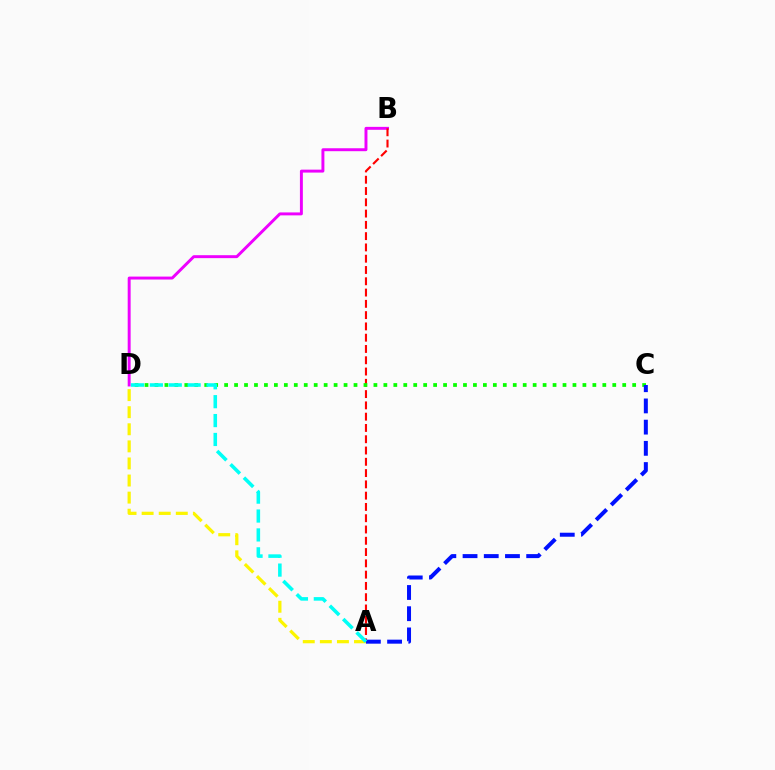{('A', 'D'): [{'color': '#fcf500', 'line_style': 'dashed', 'thickness': 2.32}, {'color': '#00fff6', 'line_style': 'dashed', 'thickness': 2.57}], ('B', 'D'): [{'color': '#ee00ff', 'line_style': 'solid', 'thickness': 2.12}], ('A', 'B'): [{'color': '#ff0000', 'line_style': 'dashed', 'thickness': 1.53}], ('C', 'D'): [{'color': '#08ff00', 'line_style': 'dotted', 'thickness': 2.7}], ('A', 'C'): [{'color': '#0010ff', 'line_style': 'dashed', 'thickness': 2.88}]}